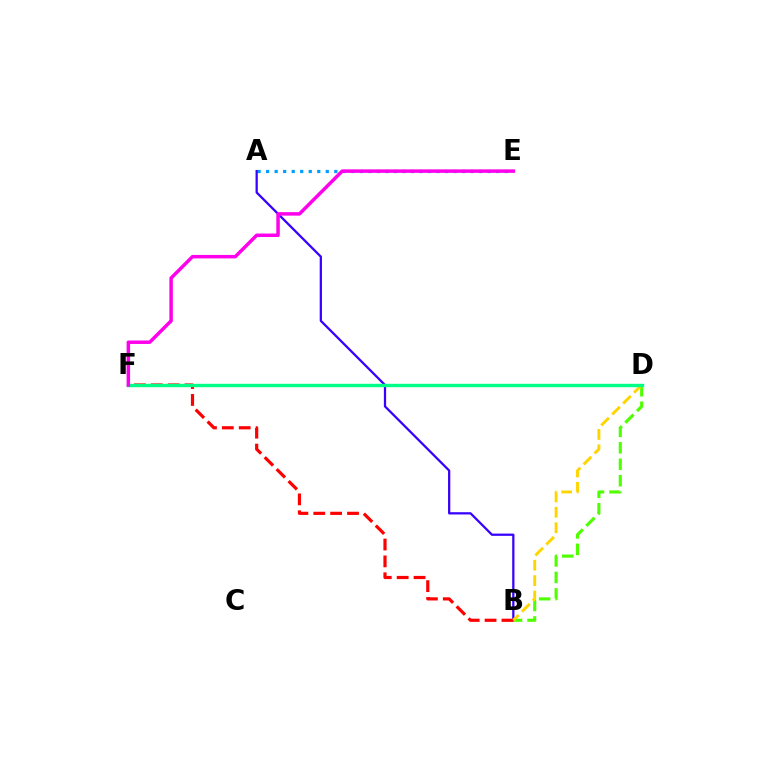{('A', 'E'): [{'color': '#009eff', 'line_style': 'dotted', 'thickness': 2.32}], ('A', 'B'): [{'color': '#3700ff', 'line_style': 'solid', 'thickness': 1.62}], ('B', 'D'): [{'color': '#4fff00', 'line_style': 'dashed', 'thickness': 2.24}, {'color': '#ffd500', 'line_style': 'dashed', 'thickness': 2.1}], ('B', 'F'): [{'color': '#ff0000', 'line_style': 'dashed', 'thickness': 2.29}], ('D', 'F'): [{'color': '#00ff86', 'line_style': 'solid', 'thickness': 2.44}], ('E', 'F'): [{'color': '#ff00ed', 'line_style': 'solid', 'thickness': 2.5}]}